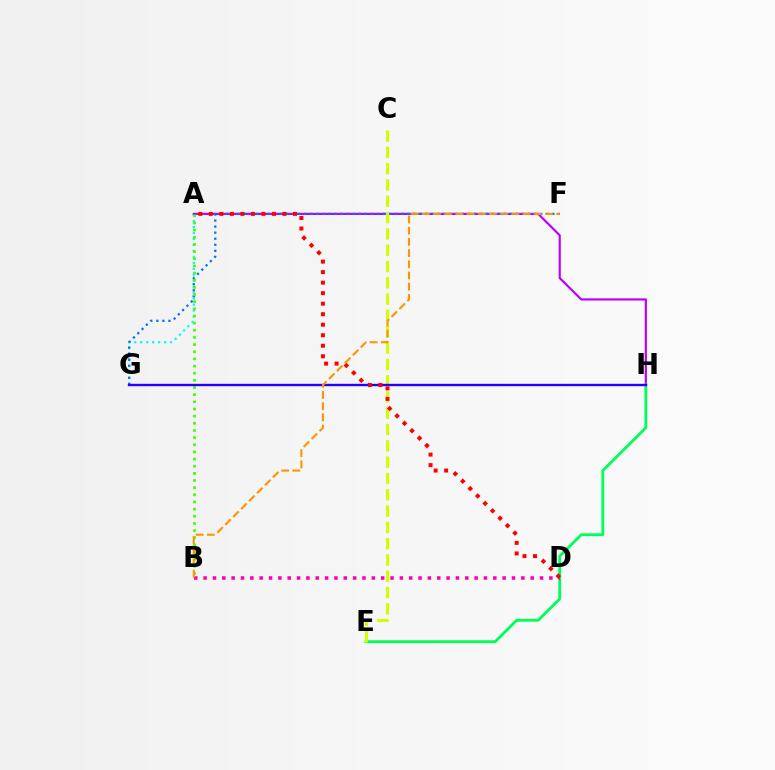{('A', 'G'): [{'color': '#00fff6', 'line_style': 'dotted', 'thickness': 1.62}], ('A', 'H'): [{'color': '#b900ff', 'line_style': 'solid', 'thickness': 1.57}], ('F', 'G'): [{'color': '#0074ff', 'line_style': 'dotted', 'thickness': 1.64}], ('E', 'H'): [{'color': '#00ff5c', 'line_style': 'solid', 'thickness': 2.04}], ('C', 'E'): [{'color': '#d1ff00', 'line_style': 'dashed', 'thickness': 2.21}], ('A', 'B'): [{'color': '#3dff00', 'line_style': 'dotted', 'thickness': 1.94}], ('G', 'H'): [{'color': '#2500ff', 'line_style': 'solid', 'thickness': 1.71}], ('B', 'D'): [{'color': '#ff00ac', 'line_style': 'dotted', 'thickness': 2.54}], ('A', 'D'): [{'color': '#ff0000', 'line_style': 'dotted', 'thickness': 2.86}], ('B', 'F'): [{'color': '#ff9400', 'line_style': 'dashed', 'thickness': 1.52}]}